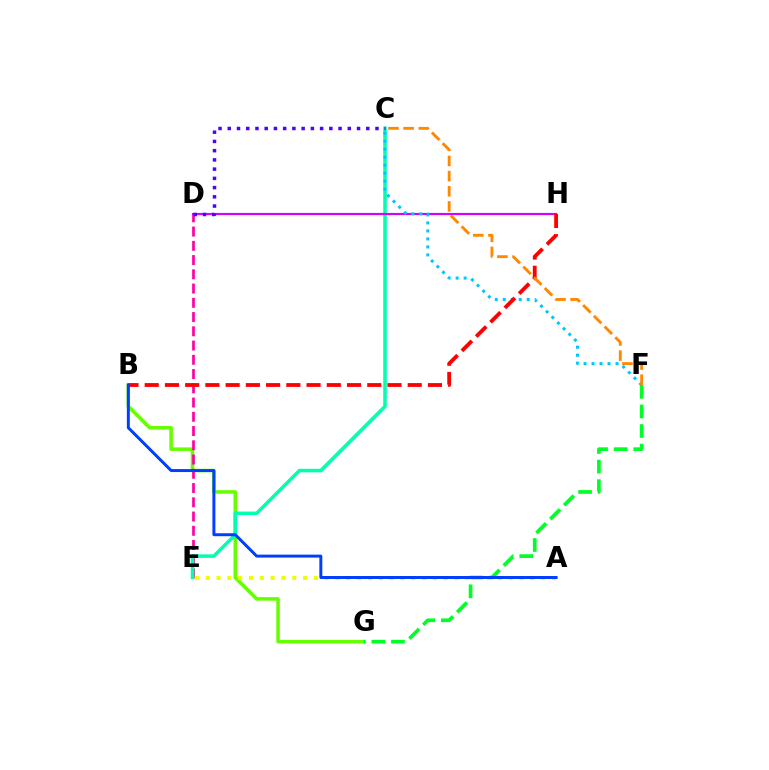{('B', 'G'): [{'color': '#66ff00', 'line_style': 'solid', 'thickness': 2.54}], ('F', 'G'): [{'color': '#00ff27', 'line_style': 'dashed', 'thickness': 2.66}], ('D', 'E'): [{'color': '#ff00a0', 'line_style': 'dashed', 'thickness': 1.94}], ('C', 'E'): [{'color': '#00ffaf', 'line_style': 'solid', 'thickness': 2.54}], ('D', 'H'): [{'color': '#d600ff', 'line_style': 'solid', 'thickness': 1.55}], ('C', 'F'): [{'color': '#00c7ff', 'line_style': 'dotted', 'thickness': 2.17}, {'color': '#ff8800', 'line_style': 'dashed', 'thickness': 2.06}], ('A', 'E'): [{'color': '#eeff00', 'line_style': 'dotted', 'thickness': 2.94}], ('B', 'H'): [{'color': '#ff0000', 'line_style': 'dashed', 'thickness': 2.75}], ('A', 'B'): [{'color': '#003fff', 'line_style': 'solid', 'thickness': 2.14}], ('C', 'D'): [{'color': '#4f00ff', 'line_style': 'dotted', 'thickness': 2.51}]}